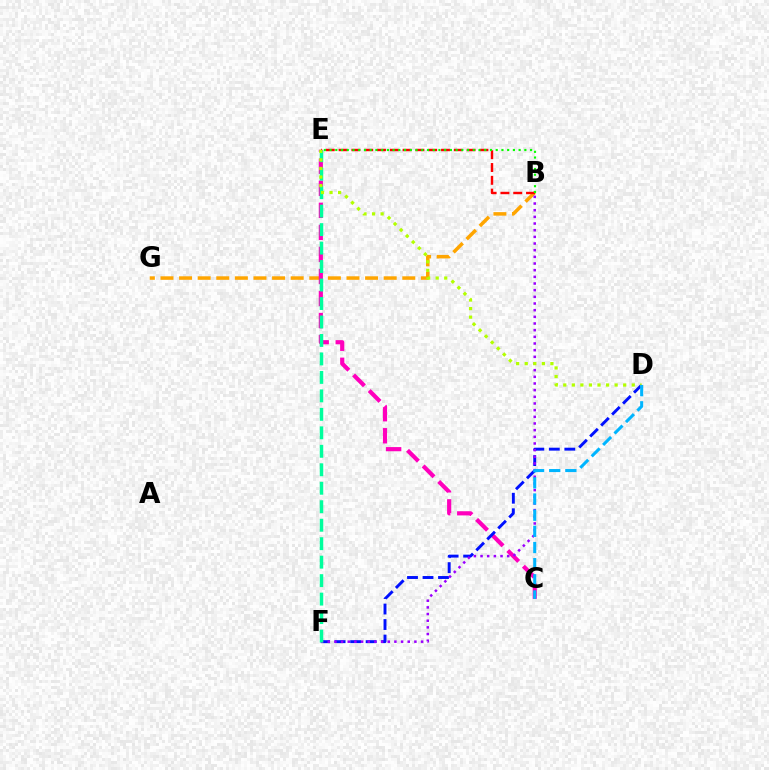{('B', 'G'): [{'color': '#ffa500', 'line_style': 'dashed', 'thickness': 2.53}], ('C', 'E'): [{'color': '#ff00bd', 'line_style': 'dashed', 'thickness': 2.99}], ('D', 'F'): [{'color': '#0010ff', 'line_style': 'dashed', 'thickness': 2.11}], ('B', 'E'): [{'color': '#ff0000', 'line_style': 'dashed', 'thickness': 1.74}, {'color': '#08ff00', 'line_style': 'dotted', 'thickness': 1.56}], ('B', 'F'): [{'color': '#9b00ff', 'line_style': 'dotted', 'thickness': 1.81}], ('E', 'F'): [{'color': '#00ff9d', 'line_style': 'dashed', 'thickness': 2.51}], ('D', 'E'): [{'color': '#b3ff00', 'line_style': 'dotted', 'thickness': 2.33}], ('C', 'D'): [{'color': '#00b5ff', 'line_style': 'dashed', 'thickness': 2.2}]}